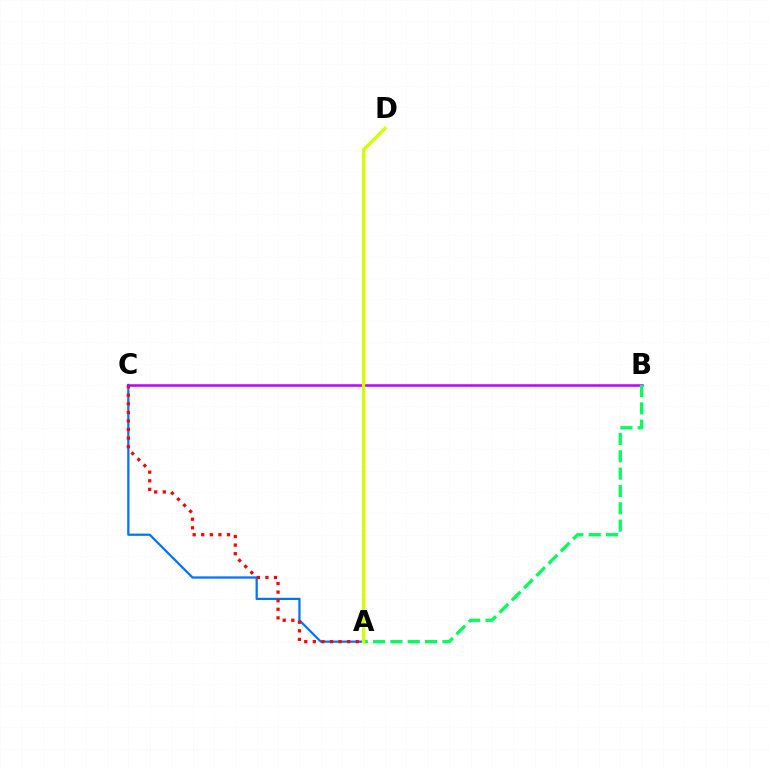{('A', 'C'): [{'color': '#0074ff', 'line_style': 'solid', 'thickness': 1.62}, {'color': '#ff0000', 'line_style': 'dotted', 'thickness': 2.33}], ('B', 'C'): [{'color': '#b900ff', 'line_style': 'solid', 'thickness': 1.81}], ('A', 'B'): [{'color': '#00ff5c', 'line_style': 'dashed', 'thickness': 2.35}], ('A', 'D'): [{'color': '#d1ff00', 'line_style': 'solid', 'thickness': 2.38}]}